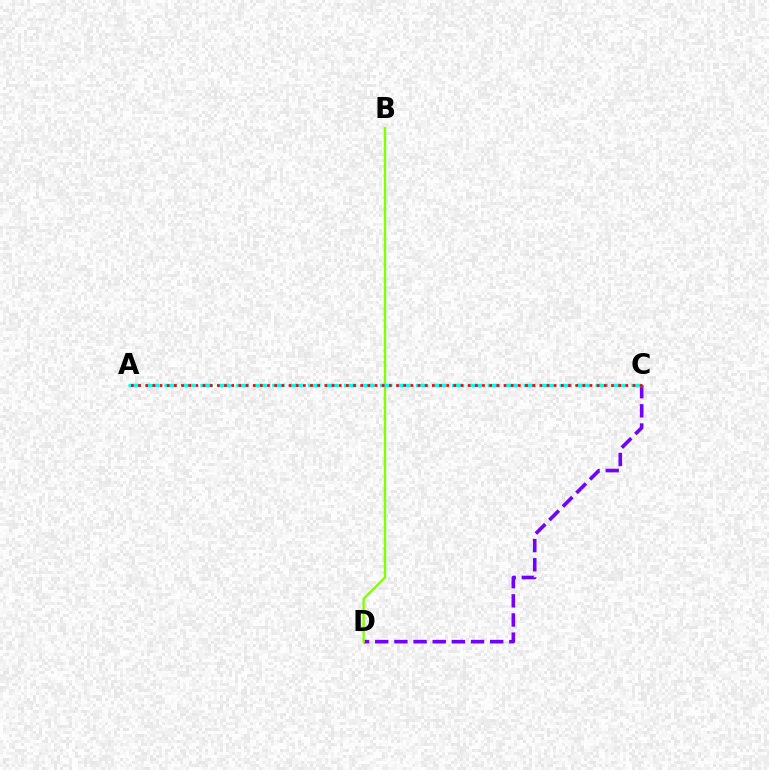{('C', 'D'): [{'color': '#7200ff', 'line_style': 'dashed', 'thickness': 2.6}], ('B', 'D'): [{'color': '#84ff00', 'line_style': 'solid', 'thickness': 1.71}], ('A', 'C'): [{'color': '#00fff6', 'line_style': 'dashed', 'thickness': 2.44}, {'color': '#ff0000', 'line_style': 'dotted', 'thickness': 1.95}]}